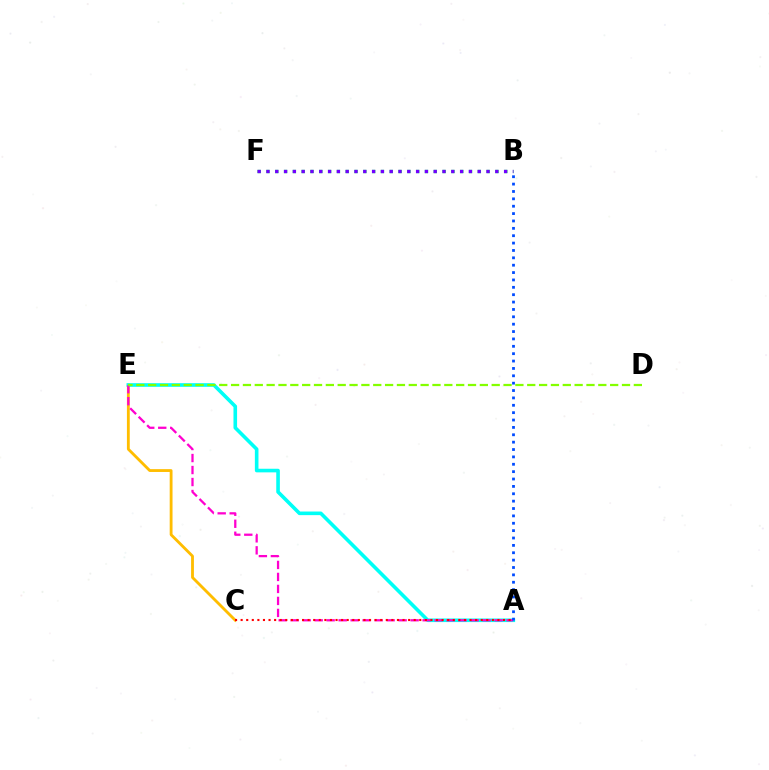{('C', 'E'): [{'color': '#ffbd00', 'line_style': 'solid', 'thickness': 2.04}], ('A', 'E'): [{'color': '#00fff6', 'line_style': 'solid', 'thickness': 2.6}, {'color': '#ff00cf', 'line_style': 'dashed', 'thickness': 1.63}], ('B', 'F'): [{'color': '#00ff39', 'line_style': 'dotted', 'thickness': 2.39}, {'color': '#7200ff', 'line_style': 'dotted', 'thickness': 2.39}], ('D', 'E'): [{'color': '#84ff00', 'line_style': 'dashed', 'thickness': 1.61}], ('A', 'B'): [{'color': '#004bff', 'line_style': 'dotted', 'thickness': 2.0}], ('A', 'C'): [{'color': '#ff0000', 'line_style': 'dotted', 'thickness': 1.52}]}